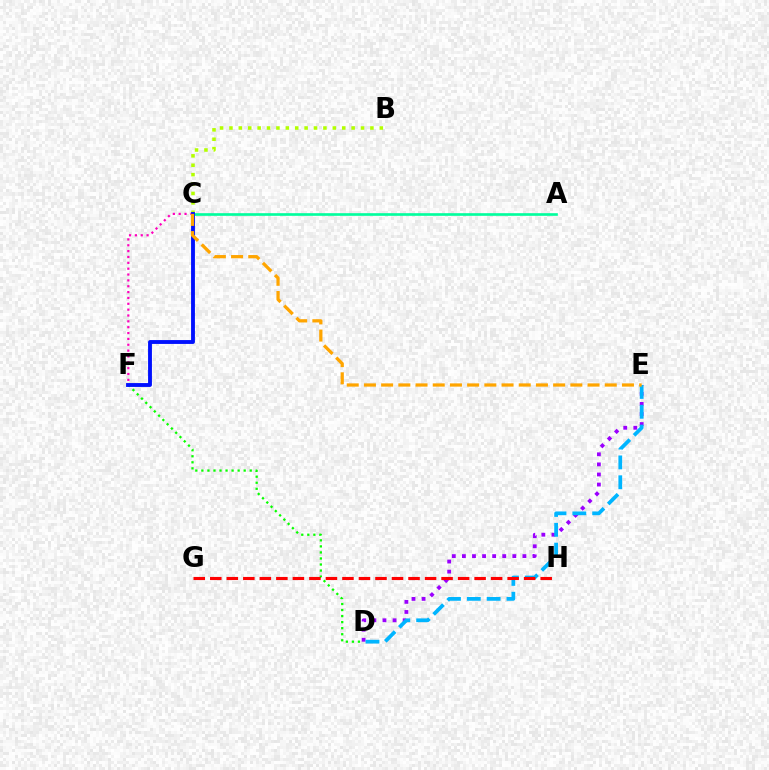{('A', 'C'): [{'color': '#00ff9d', 'line_style': 'solid', 'thickness': 1.91}], ('B', 'C'): [{'color': '#b3ff00', 'line_style': 'dotted', 'thickness': 2.55}], ('D', 'E'): [{'color': '#9b00ff', 'line_style': 'dotted', 'thickness': 2.74}, {'color': '#00b5ff', 'line_style': 'dashed', 'thickness': 2.69}], ('D', 'F'): [{'color': '#08ff00', 'line_style': 'dotted', 'thickness': 1.64}], ('C', 'F'): [{'color': '#ff00bd', 'line_style': 'dotted', 'thickness': 1.59}, {'color': '#0010ff', 'line_style': 'solid', 'thickness': 2.78}], ('G', 'H'): [{'color': '#ff0000', 'line_style': 'dashed', 'thickness': 2.24}], ('C', 'E'): [{'color': '#ffa500', 'line_style': 'dashed', 'thickness': 2.34}]}